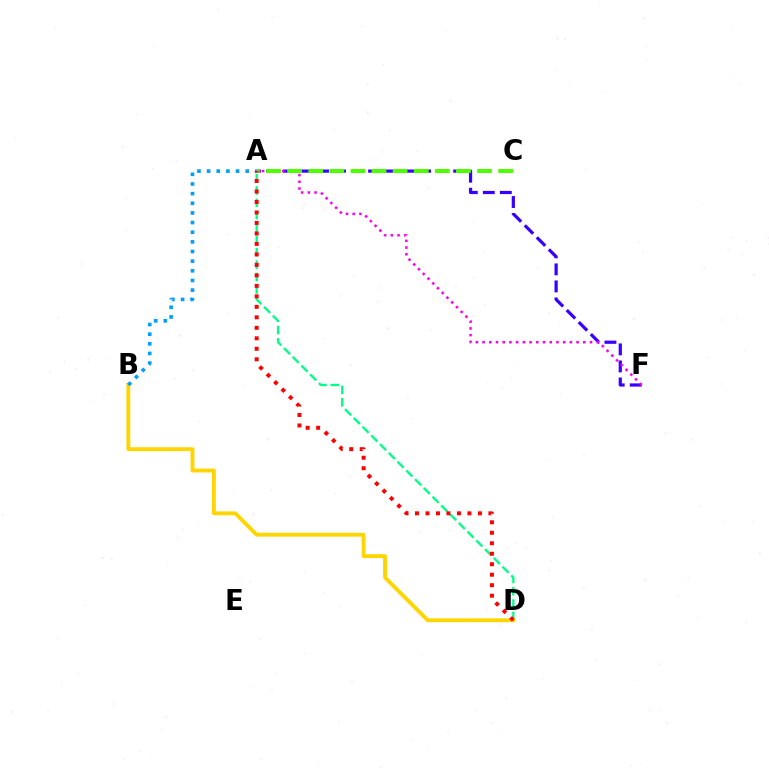{('A', 'F'): [{'color': '#3700ff', 'line_style': 'dashed', 'thickness': 2.31}, {'color': '#ff00ed', 'line_style': 'dotted', 'thickness': 1.82}], ('A', 'D'): [{'color': '#00ff86', 'line_style': 'dashed', 'thickness': 1.68}, {'color': '#ff0000', 'line_style': 'dotted', 'thickness': 2.85}], ('B', 'D'): [{'color': '#ffd500', 'line_style': 'solid', 'thickness': 2.78}], ('A', 'C'): [{'color': '#4fff00', 'line_style': 'dashed', 'thickness': 2.87}], ('A', 'B'): [{'color': '#009eff', 'line_style': 'dotted', 'thickness': 2.62}]}